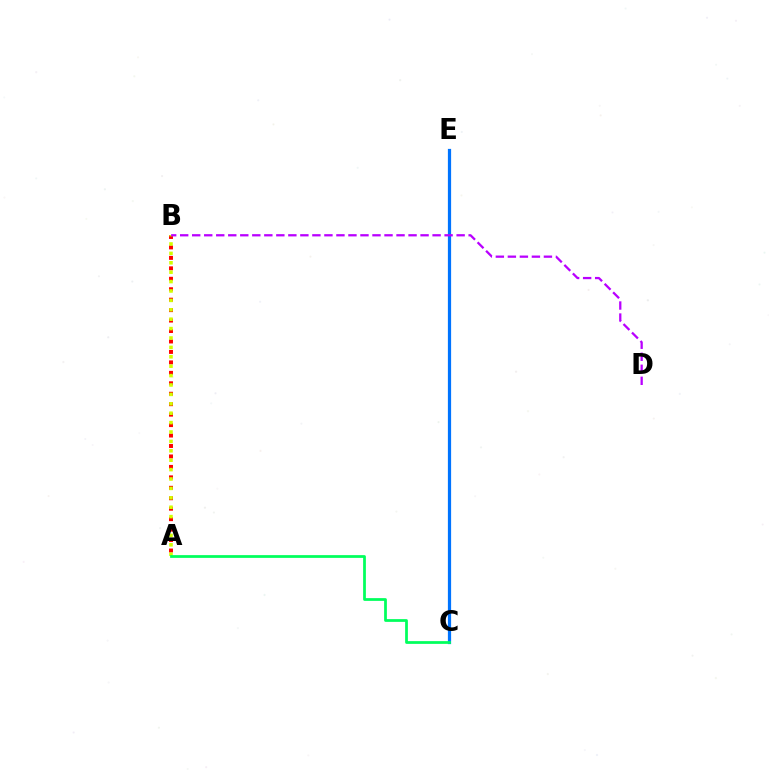{('A', 'B'): [{'color': '#ff0000', 'line_style': 'dotted', 'thickness': 2.84}, {'color': '#d1ff00', 'line_style': 'dotted', 'thickness': 2.55}], ('C', 'E'): [{'color': '#0074ff', 'line_style': 'solid', 'thickness': 2.33}], ('A', 'C'): [{'color': '#00ff5c', 'line_style': 'solid', 'thickness': 1.98}], ('B', 'D'): [{'color': '#b900ff', 'line_style': 'dashed', 'thickness': 1.63}]}